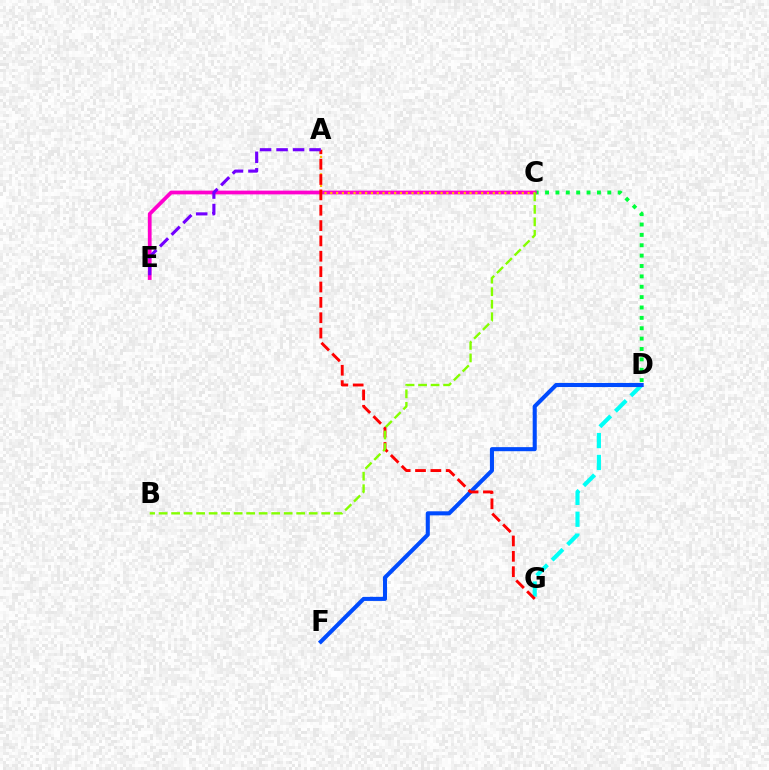{('C', 'D'): [{'color': '#00ff39', 'line_style': 'dotted', 'thickness': 2.82}], ('D', 'G'): [{'color': '#00fff6', 'line_style': 'dashed', 'thickness': 2.97}], ('C', 'E'): [{'color': '#ff00cf', 'line_style': 'solid', 'thickness': 2.7}], ('D', 'F'): [{'color': '#004bff', 'line_style': 'solid', 'thickness': 2.93}], ('A', 'C'): [{'color': '#ffbd00', 'line_style': 'dotted', 'thickness': 1.58}], ('A', 'G'): [{'color': '#ff0000', 'line_style': 'dashed', 'thickness': 2.09}], ('B', 'C'): [{'color': '#84ff00', 'line_style': 'dashed', 'thickness': 1.7}], ('A', 'E'): [{'color': '#7200ff', 'line_style': 'dashed', 'thickness': 2.24}]}